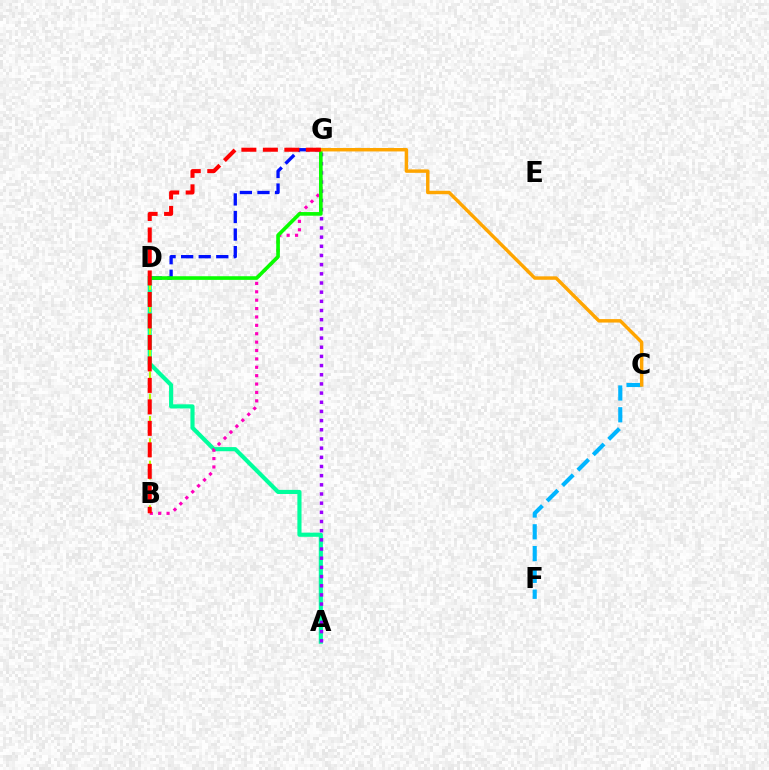{('A', 'D'): [{'color': '#00ff9d', 'line_style': 'solid', 'thickness': 2.98}], ('B', 'G'): [{'color': '#ff00bd', 'line_style': 'dotted', 'thickness': 2.28}, {'color': '#ff0000', 'line_style': 'dashed', 'thickness': 2.92}], ('B', 'D'): [{'color': '#b3ff00', 'line_style': 'dashed', 'thickness': 1.52}], ('A', 'G'): [{'color': '#9b00ff', 'line_style': 'dotted', 'thickness': 2.49}], ('C', 'F'): [{'color': '#00b5ff', 'line_style': 'dashed', 'thickness': 2.96}], ('D', 'G'): [{'color': '#0010ff', 'line_style': 'dashed', 'thickness': 2.39}, {'color': '#08ff00', 'line_style': 'solid', 'thickness': 2.62}], ('C', 'G'): [{'color': '#ffa500', 'line_style': 'solid', 'thickness': 2.48}]}